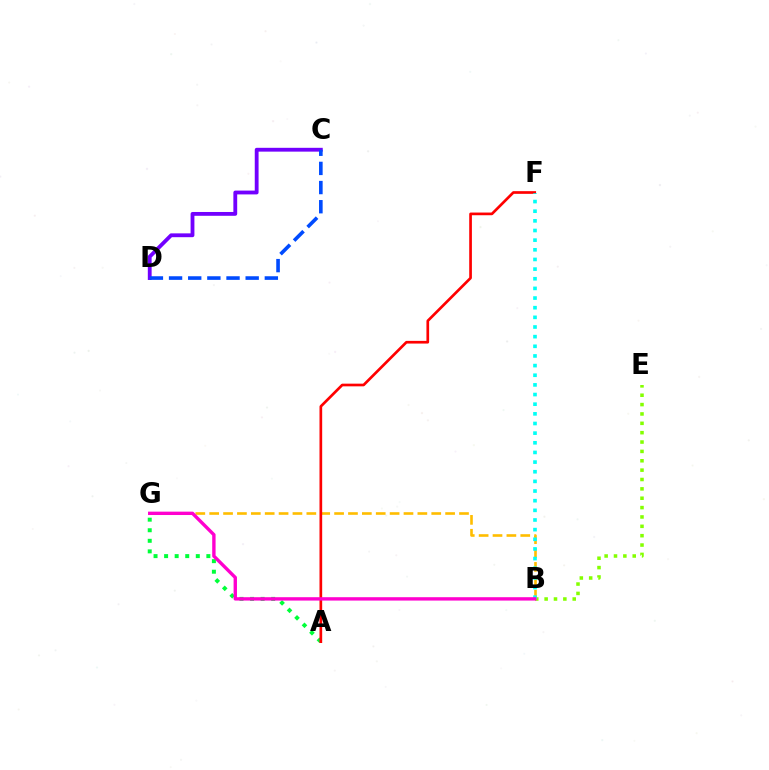{('B', 'E'): [{'color': '#84ff00', 'line_style': 'dotted', 'thickness': 2.54}], ('A', 'G'): [{'color': '#00ff39', 'line_style': 'dotted', 'thickness': 2.87}], ('C', 'D'): [{'color': '#7200ff', 'line_style': 'solid', 'thickness': 2.75}, {'color': '#004bff', 'line_style': 'dashed', 'thickness': 2.6}], ('B', 'G'): [{'color': '#ffbd00', 'line_style': 'dashed', 'thickness': 1.89}, {'color': '#ff00cf', 'line_style': 'solid', 'thickness': 2.43}], ('A', 'F'): [{'color': '#ff0000', 'line_style': 'solid', 'thickness': 1.93}], ('B', 'F'): [{'color': '#00fff6', 'line_style': 'dotted', 'thickness': 2.62}]}